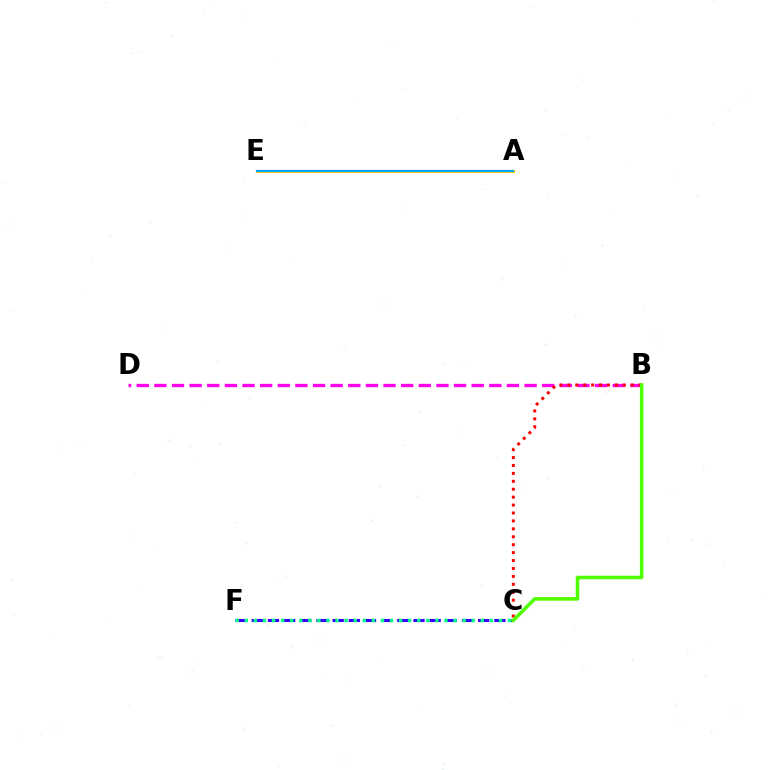{('B', 'D'): [{'color': '#ff00ed', 'line_style': 'dashed', 'thickness': 2.39}], ('B', 'C'): [{'color': '#ff0000', 'line_style': 'dotted', 'thickness': 2.15}, {'color': '#4fff00', 'line_style': 'solid', 'thickness': 2.56}], ('A', 'E'): [{'color': '#ffd500', 'line_style': 'solid', 'thickness': 2.25}, {'color': '#009eff', 'line_style': 'solid', 'thickness': 1.56}], ('C', 'F'): [{'color': '#3700ff', 'line_style': 'dashed', 'thickness': 2.2}, {'color': '#00ff86', 'line_style': 'dotted', 'thickness': 2.47}]}